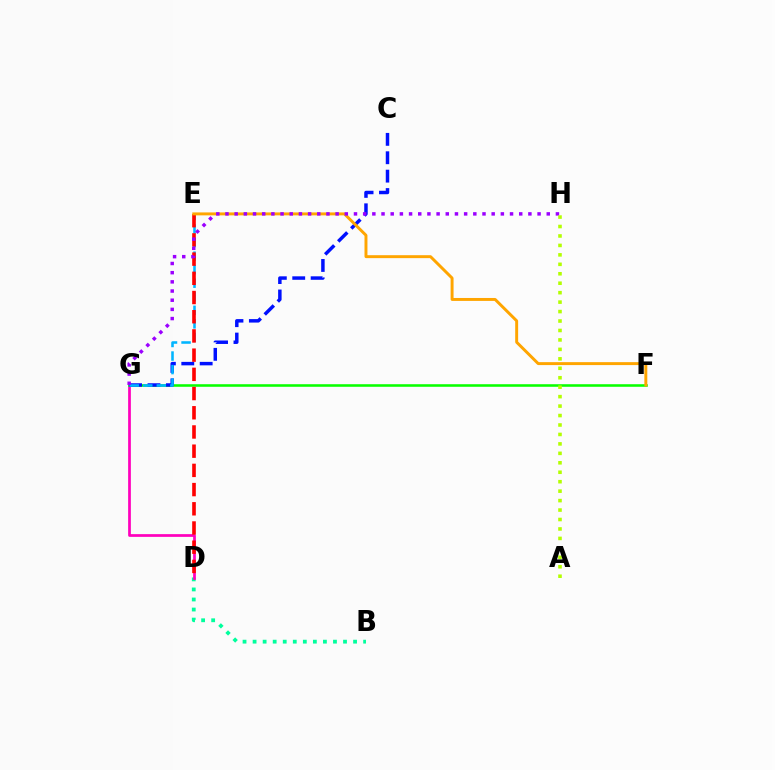{('B', 'D'): [{'color': '#00ff9d', 'line_style': 'dotted', 'thickness': 2.73}], ('D', 'G'): [{'color': '#ff00bd', 'line_style': 'solid', 'thickness': 1.97}], ('F', 'G'): [{'color': '#08ff00', 'line_style': 'solid', 'thickness': 1.85}], ('C', 'G'): [{'color': '#0010ff', 'line_style': 'dashed', 'thickness': 2.5}], ('E', 'G'): [{'color': '#00b5ff', 'line_style': 'dashed', 'thickness': 1.84}], ('D', 'E'): [{'color': '#ff0000', 'line_style': 'dashed', 'thickness': 2.61}], ('E', 'F'): [{'color': '#ffa500', 'line_style': 'solid', 'thickness': 2.12}], ('G', 'H'): [{'color': '#9b00ff', 'line_style': 'dotted', 'thickness': 2.49}], ('A', 'H'): [{'color': '#b3ff00', 'line_style': 'dotted', 'thickness': 2.57}]}